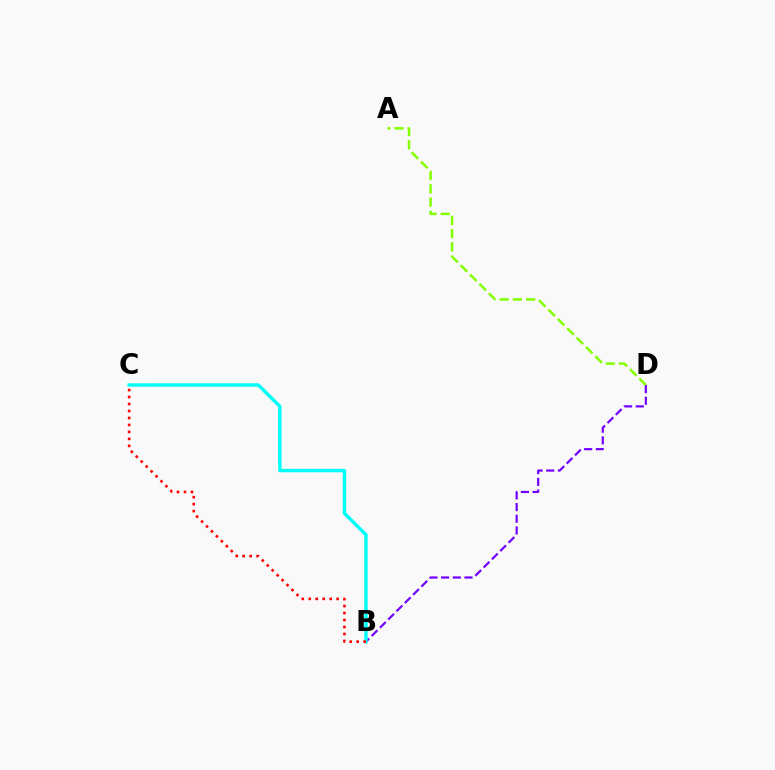{('B', 'D'): [{'color': '#7200ff', 'line_style': 'dashed', 'thickness': 1.59}], ('B', 'C'): [{'color': '#00fff6', 'line_style': 'solid', 'thickness': 2.47}, {'color': '#ff0000', 'line_style': 'dotted', 'thickness': 1.9}], ('A', 'D'): [{'color': '#84ff00', 'line_style': 'dashed', 'thickness': 1.8}]}